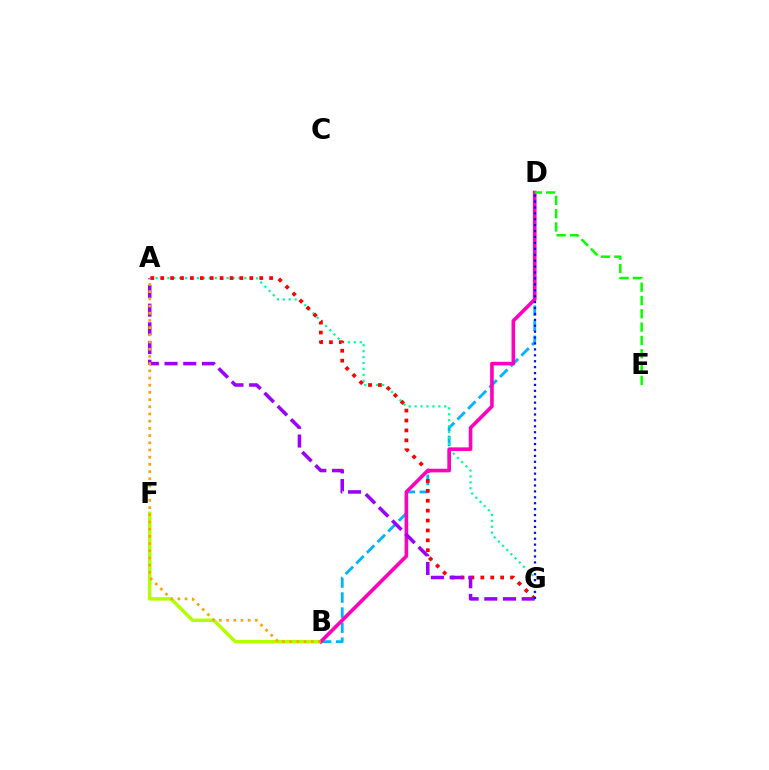{('B', 'D'): [{'color': '#00b5ff', 'line_style': 'dashed', 'thickness': 2.05}, {'color': '#ff00bd', 'line_style': 'solid', 'thickness': 2.6}], ('B', 'F'): [{'color': '#b3ff00', 'line_style': 'solid', 'thickness': 2.52}], ('A', 'G'): [{'color': '#00ff9d', 'line_style': 'dotted', 'thickness': 1.61}, {'color': '#ff0000', 'line_style': 'dotted', 'thickness': 2.69}, {'color': '#9b00ff', 'line_style': 'dashed', 'thickness': 2.54}], ('D', 'E'): [{'color': '#08ff00', 'line_style': 'dashed', 'thickness': 1.81}], ('A', 'B'): [{'color': '#ffa500', 'line_style': 'dotted', 'thickness': 1.96}], ('D', 'G'): [{'color': '#0010ff', 'line_style': 'dotted', 'thickness': 1.61}]}